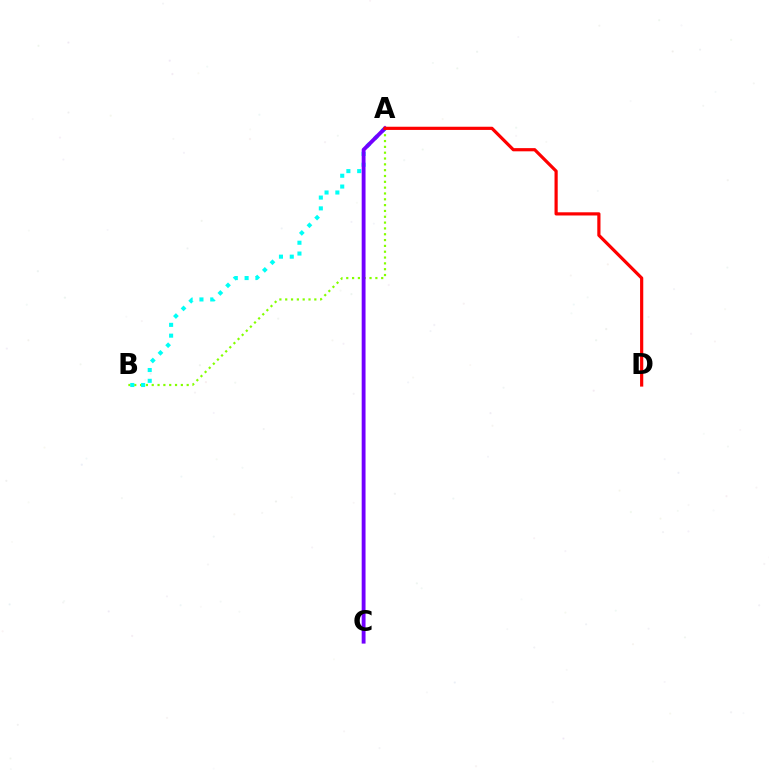{('A', 'B'): [{'color': '#84ff00', 'line_style': 'dotted', 'thickness': 1.58}, {'color': '#00fff6', 'line_style': 'dotted', 'thickness': 2.94}], ('A', 'C'): [{'color': '#7200ff', 'line_style': 'solid', 'thickness': 2.77}], ('A', 'D'): [{'color': '#ff0000', 'line_style': 'solid', 'thickness': 2.3}]}